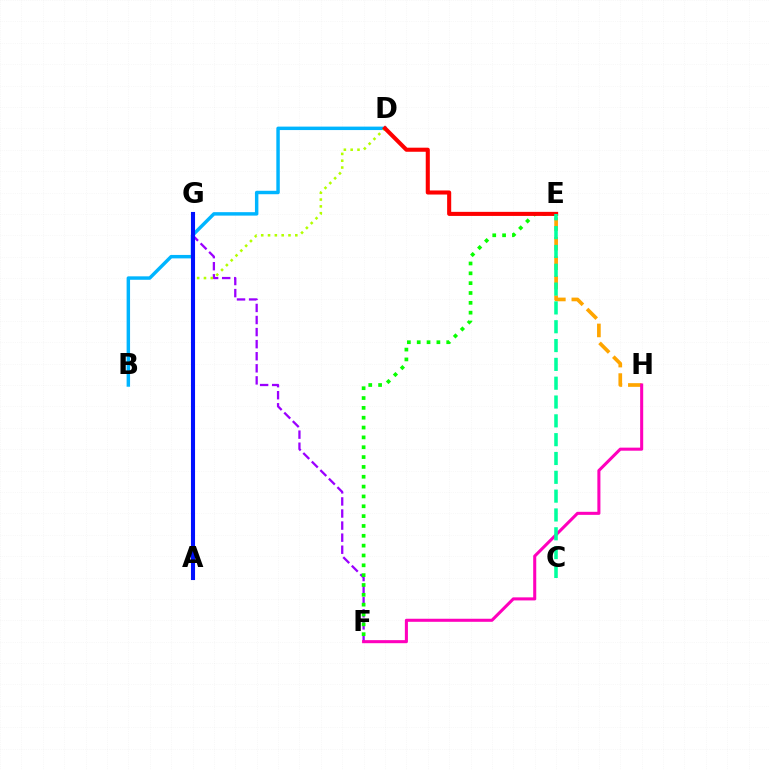{('F', 'G'): [{'color': '#9b00ff', 'line_style': 'dashed', 'thickness': 1.64}], ('E', 'H'): [{'color': '#ffa500', 'line_style': 'dashed', 'thickness': 2.65}], ('E', 'F'): [{'color': '#08ff00', 'line_style': 'dotted', 'thickness': 2.67}], ('B', 'D'): [{'color': '#00b5ff', 'line_style': 'solid', 'thickness': 2.48}], ('F', 'H'): [{'color': '#ff00bd', 'line_style': 'solid', 'thickness': 2.2}], ('A', 'D'): [{'color': '#b3ff00', 'line_style': 'dotted', 'thickness': 1.85}], ('A', 'G'): [{'color': '#0010ff', 'line_style': 'solid', 'thickness': 2.94}], ('D', 'E'): [{'color': '#ff0000', 'line_style': 'solid', 'thickness': 2.93}], ('C', 'E'): [{'color': '#00ff9d', 'line_style': 'dashed', 'thickness': 2.56}]}